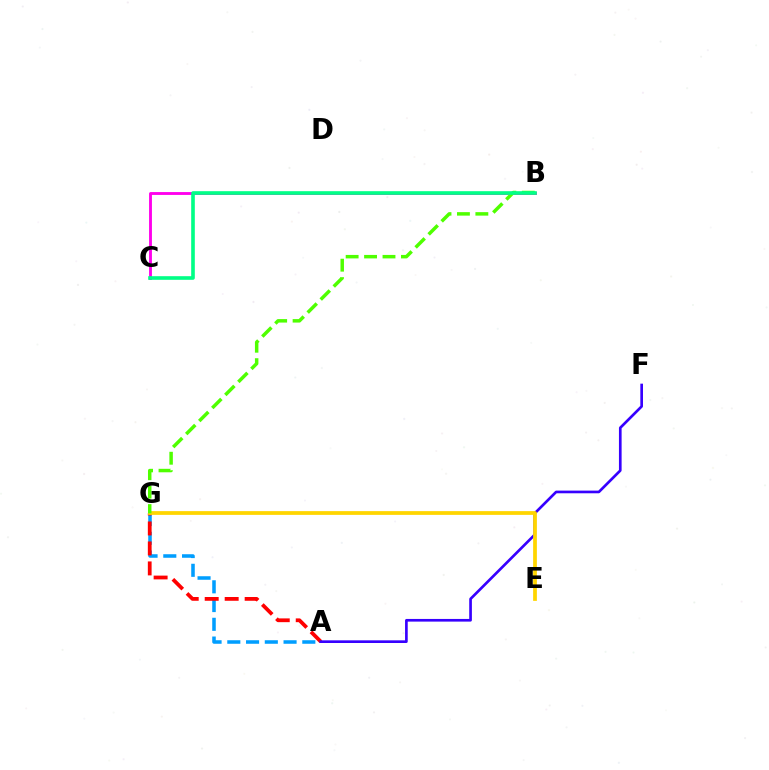{('A', 'G'): [{'color': '#009eff', 'line_style': 'dashed', 'thickness': 2.55}, {'color': '#ff0000', 'line_style': 'dashed', 'thickness': 2.71}], ('A', 'F'): [{'color': '#3700ff', 'line_style': 'solid', 'thickness': 1.92}], ('B', 'C'): [{'color': '#ff00ed', 'line_style': 'solid', 'thickness': 2.06}, {'color': '#00ff86', 'line_style': 'solid', 'thickness': 2.62}], ('E', 'G'): [{'color': '#ffd500', 'line_style': 'solid', 'thickness': 2.7}], ('B', 'G'): [{'color': '#4fff00', 'line_style': 'dashed', 'thickness': 2.5}]}